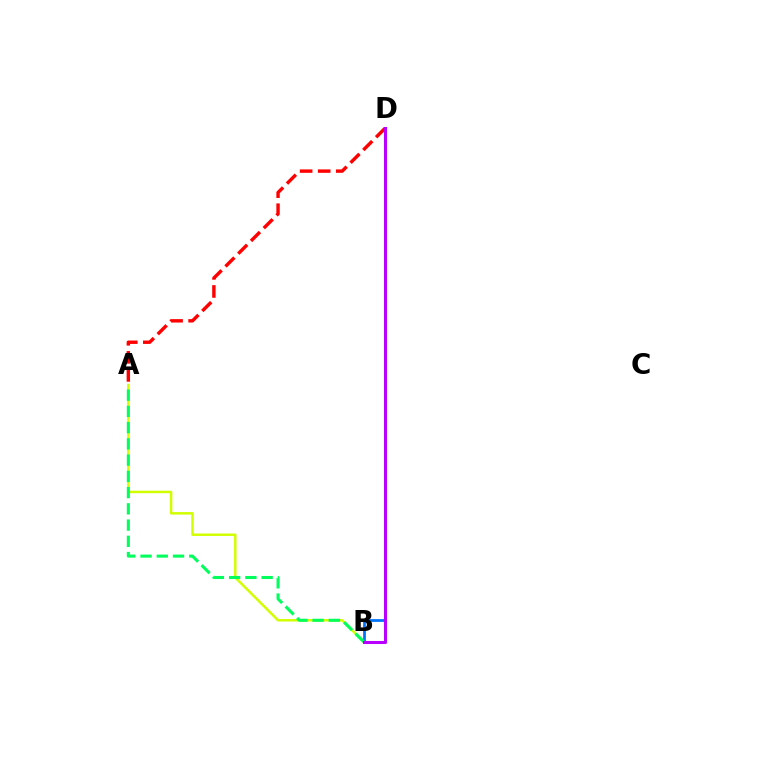{('A', 'D'): [{'color': '#ff0000', 'line_style': 'dashed', 'thickness': 2.45}], ('A', 'B'): [{'color': '#d1ff00', 'line_style': 'solid', 'thickness': 1.79}, {'color': '#00ff5c', 'line_style': 'dashed', 'thickness': 2.21}], ('B', 'D'): [{'color': '#0074ff', 'line_style': 'solid', 'thickness': 1.98}, {'color': '#b900ff', 'line_style': 'solid', 'thickness': 2.19}]}